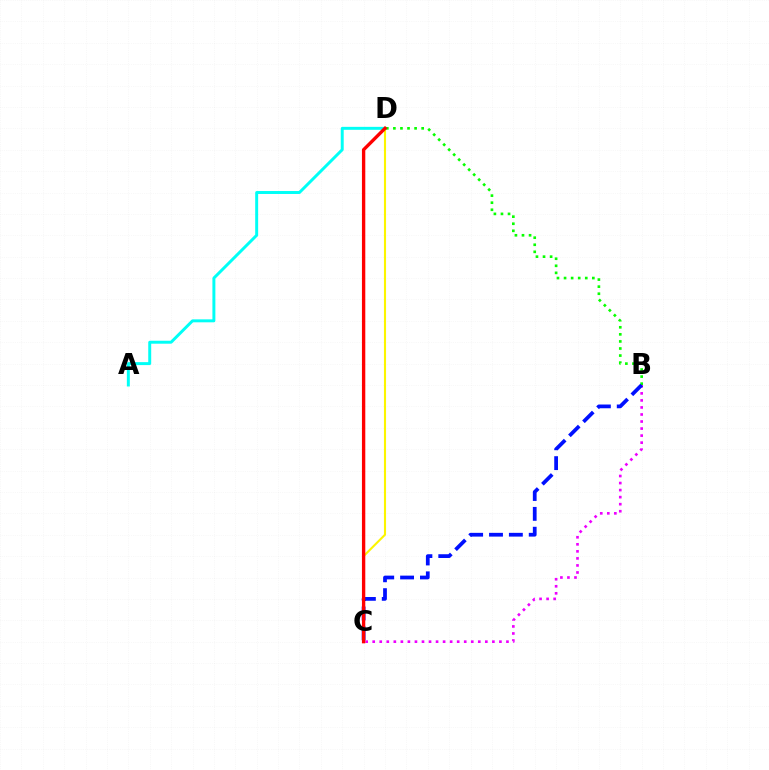{('A', 'D'): [{'color': '#00fff6', 'line_style': 'solid', 'thickness': 2.13}], ('B', 'C'): [{'color': '#ee00ff', 'line_style': 'dotted', 'thickness': 1.91}, {'color': '#0010ff', 'line_style': 'dashed', 'thickness': 2.7}], ('B', 'D'): [{'color': '#08ff00', 'line_style': 'dotted', 'thickness': 1.92}], ('C', 'D'): [{'color': '#fcf500', 'line_style': 'solid', 'thickness': 1.51}, {'color': '#ff0000', 'line_style': 'solid', 'thickness': 2.41}]}